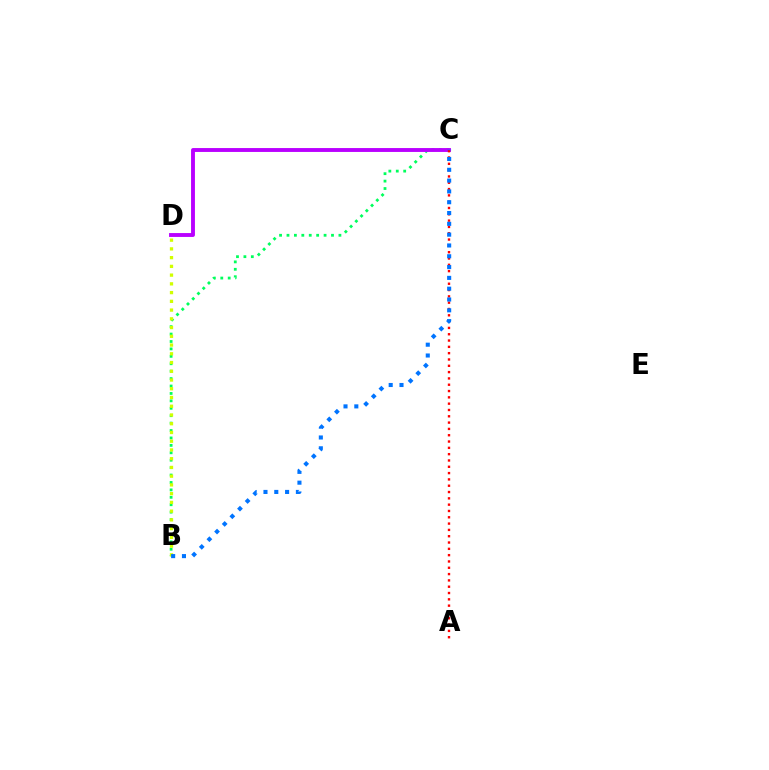{('B', 'C'): [{'color': '#00ff5c', 'line_style': 'dotted', 'thickness': 2.02}, {'color': '#0074ff', 'line_style': 'dotted', 'thickness': 2.94}], ('C', 'D'): [{'color': '#b900ff', 'line_style': 'solid', 'thickness': 2.8}], ('B', 'D'): [{'color': '#d1ff00', 'line_style': 'dotted', 'thickness': 2.38}], ('A', 'C'): [{'color': '#ff0000', 'line_style': 'dotted', 'thickness': 1.71}]}